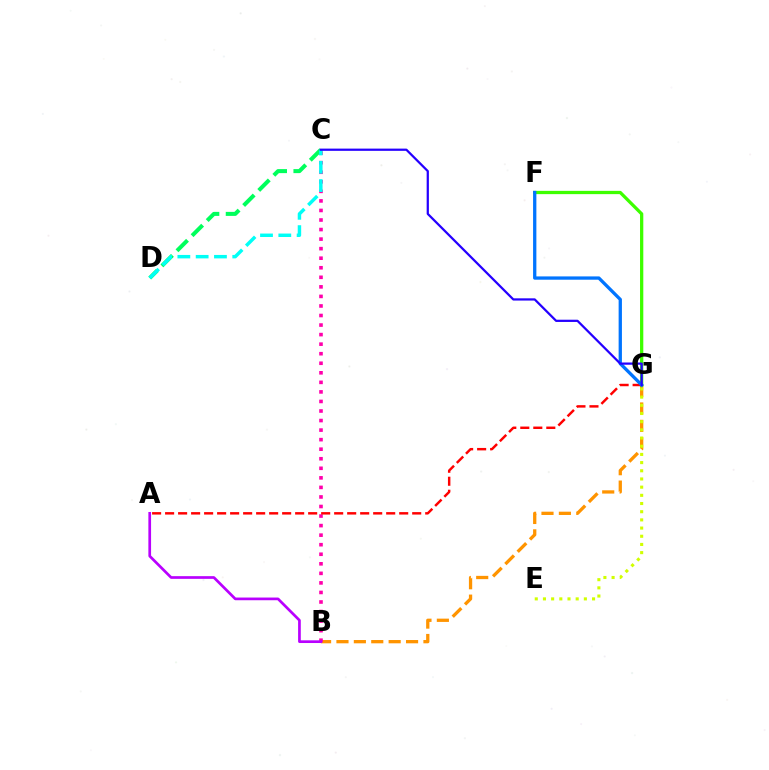{('B', 'G'): [{'color': '#ff9400', 'line_style': 'dashed', 'thickness': 2.36}], ('B', 'C'): [{'color': '#ff00ac', 'line_style': 'dotted', 'thickness': 2.59}], ('A', 'B'): [{'color': '#b900ff', 'line_style': 'solid', 'thickness': 1.94}], ('F', 'G'): [{'color': '#3dff00', 'line_style': 'solid', 'thickness': 2.36}, {'color': '#0074ff', 'line_style': 'solid', 'thickness': 2.38}], ('C', 'D'): [{'color': '#00ff5c', 'line_style': 'dashed', 'thickness': 2.9}, {'color': '#00fff6', 'line_style': 'dashed', 'thickness': 2.49}], ('E', 'G'): [{'color': '#d1ff00', 'line_style': 'dotted', 'thickness': 2.22}], ('A', 'G'): [{'color': '#ff0000', 'line_style': 'dashed', 'thickness': 1.77}], ('C', 'G'): [{'color': '#2500ff', 'line_style': 'solid', 'thickness': 1.61}]}